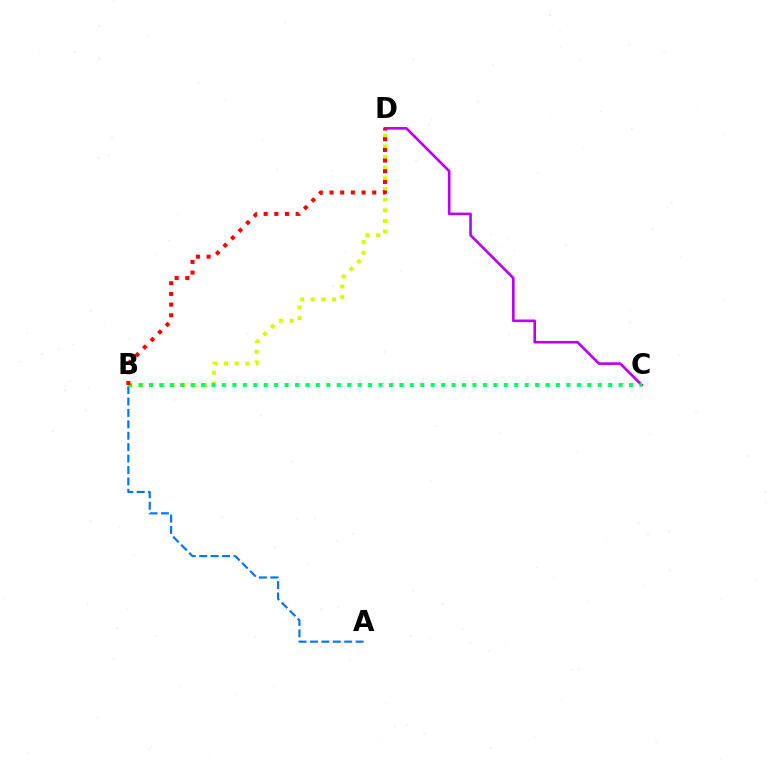{('A', 'B'): [{'color': '#0074ff', 'line_style': 'dashed', 'thickness': 1.55}], ('B', 'D'): [{'color': '#d1ff00', 'line_style': 'dotted', 'thickness': 2.89}, {'color': '#ff0000', 'line_style': 'dotted', 'thickness': 2.9}], ('C', 'D'): [{'color': '#b900ff', 'line_style': 'solid', 'thickness': 1.89}], ('B', 'C'): [{'color': '#00ff5c', 'line_style': 'dotted', 'thickness': 2.84}]}